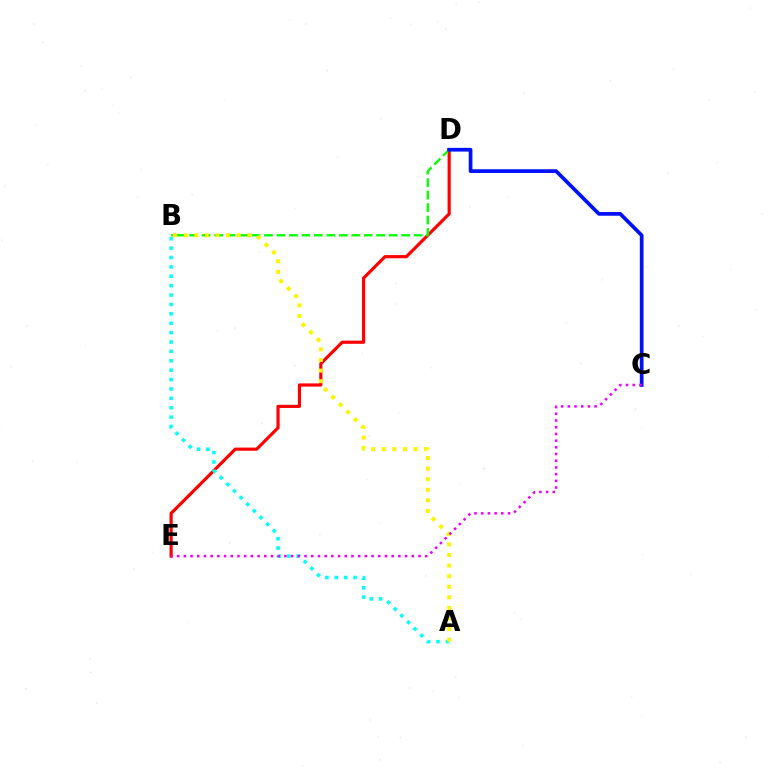{('D', 'E'): [{'color': '#ff0000', 'line_style': 'solid', 'thickness': 2.28}], ('B', 'D'): [{'color': '#08ff00', 'line_style': 'dashed', 'thickness': 1.69}], ('A', 'B'): [{'color': '#00fff6', 'line_style': 'dotted', 'thickness': 2.55}, {'color': '#fcf500', 'line_style': 'dotted', 'thickness': 2.88}], ('C', 'D'): [{'color': '#0010ff', 'line_style': 'solid', 'thickness': 2.67}], ('C', 'E'): [{'color': '#ee00ff', 'line_style': 'dotted', 'thickness': 1.82}]}